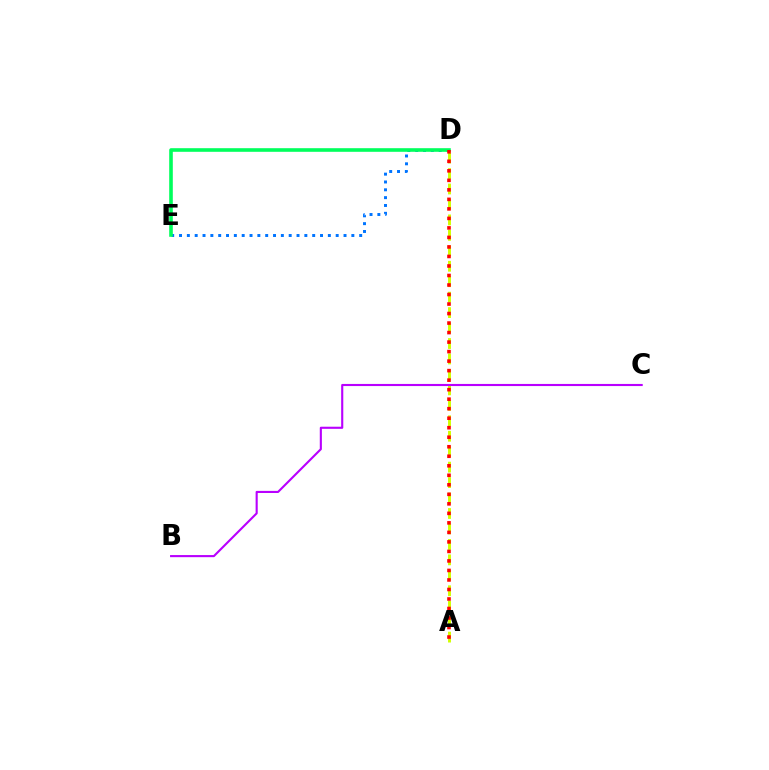{('D', 'E'): [{'color': '#0074ff', 'line_style': 'dotted', 'thickness': 2.13}, {'color': '#00ff5c', 'line_style': 'solid', 'thickness': 2.6}], ('A', 'D'): [{'color': '#d1ff00', 'line_style': 'dashed', 'thickness': 2.1}, {'color': '#ff0000', 'line_style': 'dotted', 'thickness': 2.59}], ('B', 'C'): [{'color': '#b900ff', 'line_style': 'solid', 'thickness': 1.52}]}